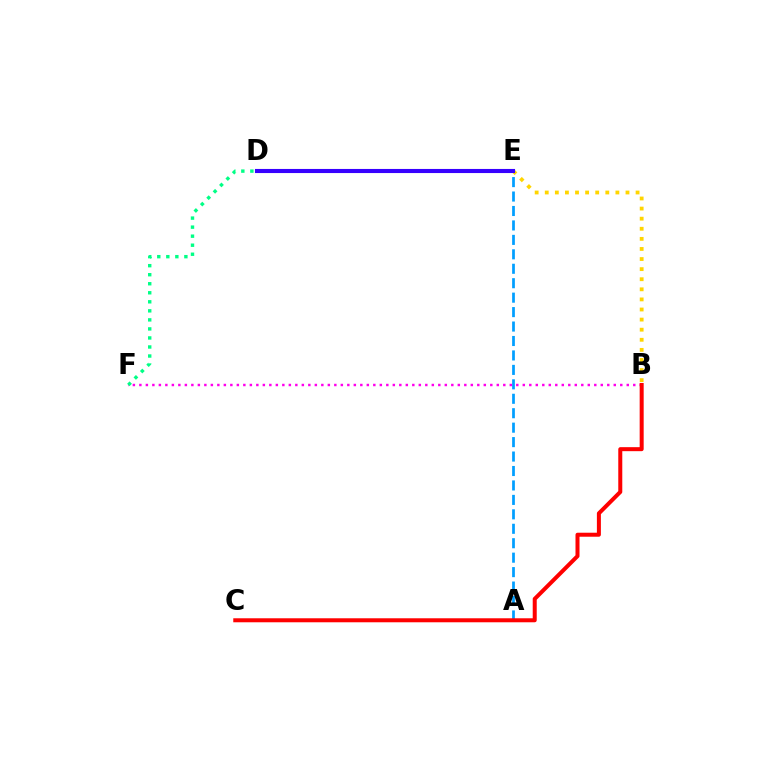{('A', 'E'): [{'color': '#009eff', 'line_style': 'dashed', 'thickness': 1.96}], ('B', 'E'): [{'color': '#ffd500', 'line_style': 'dotted', 'thickness': 2.74}], ('B', 'F'): [{'color': '#ff00ed', 'line_style': 'dotted', 'thickness': 1.77}], ('D', 'E'): [{'color': '#4fff00', 'line_style': 'solid', 'thickness': 2.15}, {'color': '#3700ff', 'line_style': 'solid', 'thickness': 2.95}], ('E', 'F'): [{'color': '#00ff86', 'line_style': 'dotted', 'thickness': 2.45}], ('B', 'C'): [{'color': '#ff0000', 'line_style': 'solid', 'thickness': 2.89}]}